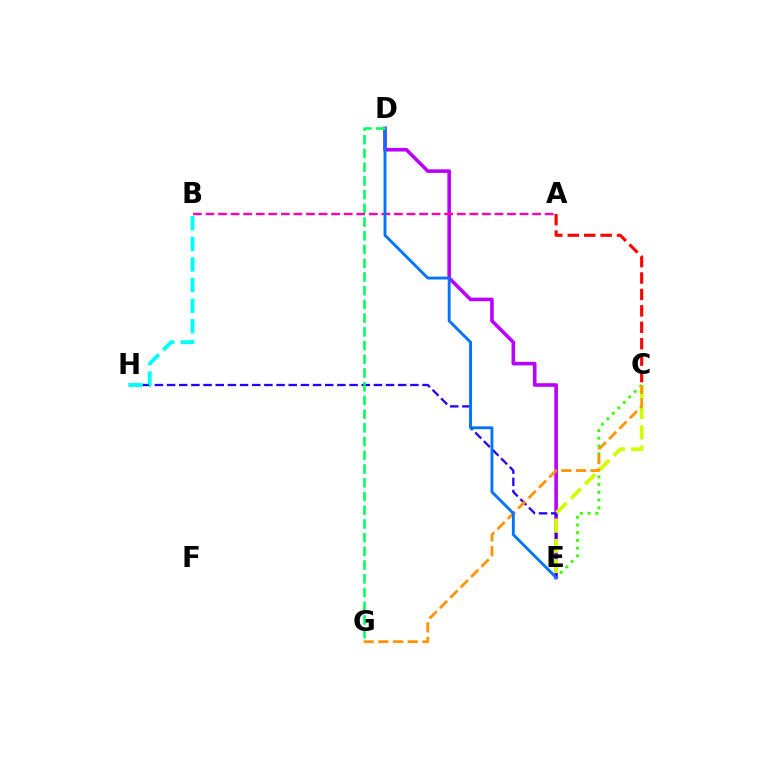{('D', 'E'): [{'color': '#b900ff', 'line_style': 'solid', 'thickness': 2.59}, {'color': '#0074ff', 'line_style': 'solid', 'thickness': 2.08}], ('A', 'C'): [{'color': '#ff0000', 'line_style': 'dashed', 'thickness': 2.23}], ('E', 'H'): [{'color': '#2500ff', 'line_style': 'dashed', 'thickness': 1.65}], ('C', 'E'): [{'color': '#3dff00', 'line_style': 'dotted', 'thickness': 2.1}, {'color': '#d1ff00', 'line_style': 'dashed', 'thickness': 2.74}], ('A', 'B'): [{'color': '#ff00ac', 'line_style': 'dashed', 'thickness': 1.71}], ('C', 'G'): [{'color': '#ff9400', 'line_style': 'dashed', 'thickness': 1.99}], ('B', 'H'): [{'color': '#00fff6', 'line_style': 'dashed', 'thickness': 2.8}], ('D', 'G'): [{'color': '#00ff5c', 'line_style': 'dashed', 'thickness': 1.86}]}